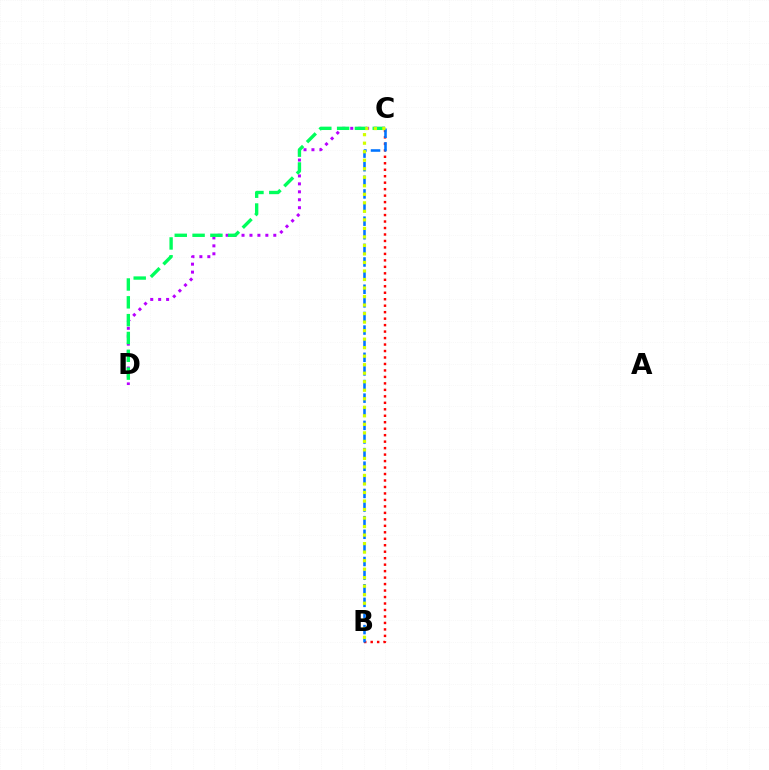{('C', 'D'): [{'color': '#b900ff', 'line_style': 'dotted', 'thickness': 2.16}, {'color': '#00ff5c', 'line_style': 'dashed', 'thickness': 2.42}], ('B', 'C'): [{'color': '#ff0000', 'line_style': 'dotted', 'thickness': 1.76}, {'color': '#0074ff', 'line_style': 'dashed', 'thickness': 1.85}, {'color': '#d1ff00', 'line_style': 'dotted', 'thickness': 2.31}]}